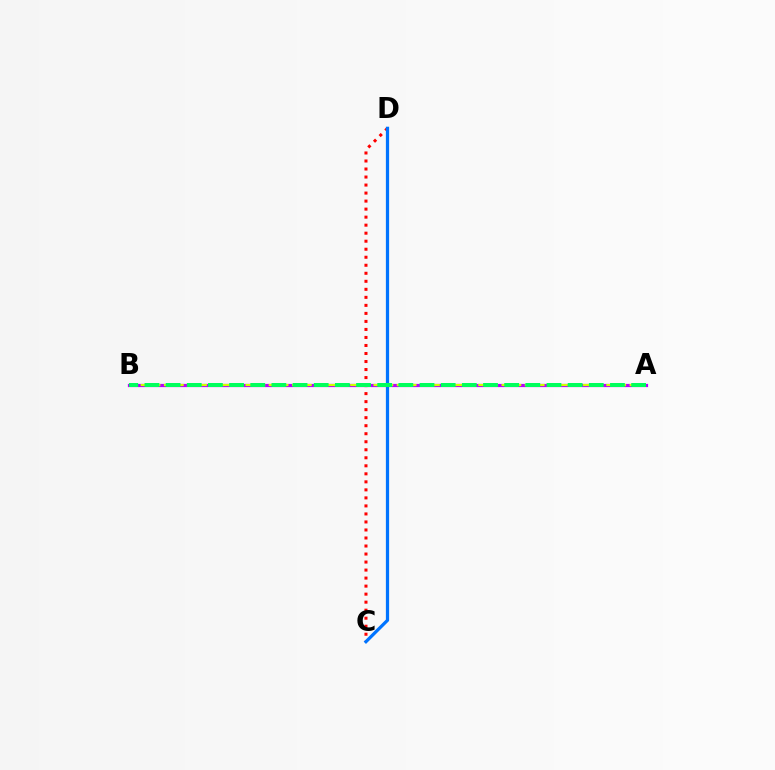{('C', 'D'): [{'color': '#ff0000', 'line_style': 'dotted', 'thickness': 2.18}, {'color': '#0074ff', 'line_style': 'solid', 'thickness': 2.33}], ('A', 'B'): [{'color': '#b900ff', 'line_style': 'solid', 'thickness': 2.31}, {'color': '#d1ff00', 'line_style': 'dashed', 'thickness': 1.58}, {'color': '#00ff5c', 'line_style': 'dashed', 'thickness': 2.87}]}